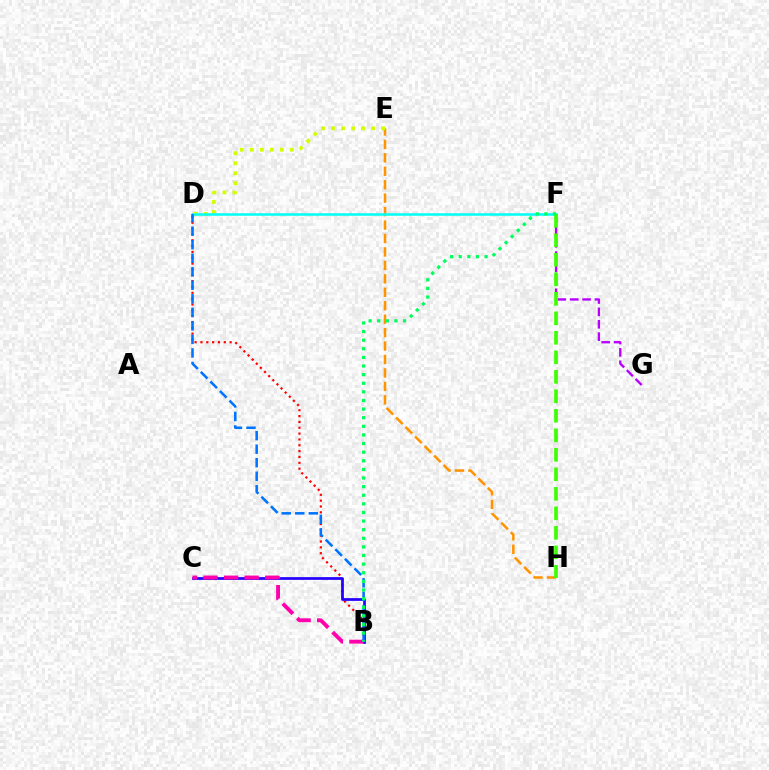{('B', 'D'): [{'color': '#ff0000', 'line_style': 'dotted', 'thickness': 1.59}, {'color': '#0074ff', 'line_style': 'dashed', 'thickness': 1.84}], ('E', 'H'): [{'color': '#ff9400', 'line_style': 'dashed', 'thickness': 1.83}], ('D', 'E'): [{'color': '#d1ff00', 'line_style': 'dotted', 'thickness': 2.72}], ('D', 'F'): [{'color': '#00fff6', 'line_style': 'solid', 'thickness': 1.81}], ('F', 'G'): [{'color': '#b900ff', 'line_style': 'dashed', 'thickness': 1.68}], ('B', 'C'): [{'color': '#2500ff', 'line_style': 'solid', 'thickness': 1.97}, {'color': '#ff00ac', 'line_style': 'dashed', 'thickness': 2.79}], ('F', 'H'): [{'color': '#3dff00', 'line_style': 'dashed', 'thickness': 2.65}], ('B', 'F'): [{'color': '#00ff5c', 'line_style': 'dotted', 'thickness': 2.34}]}